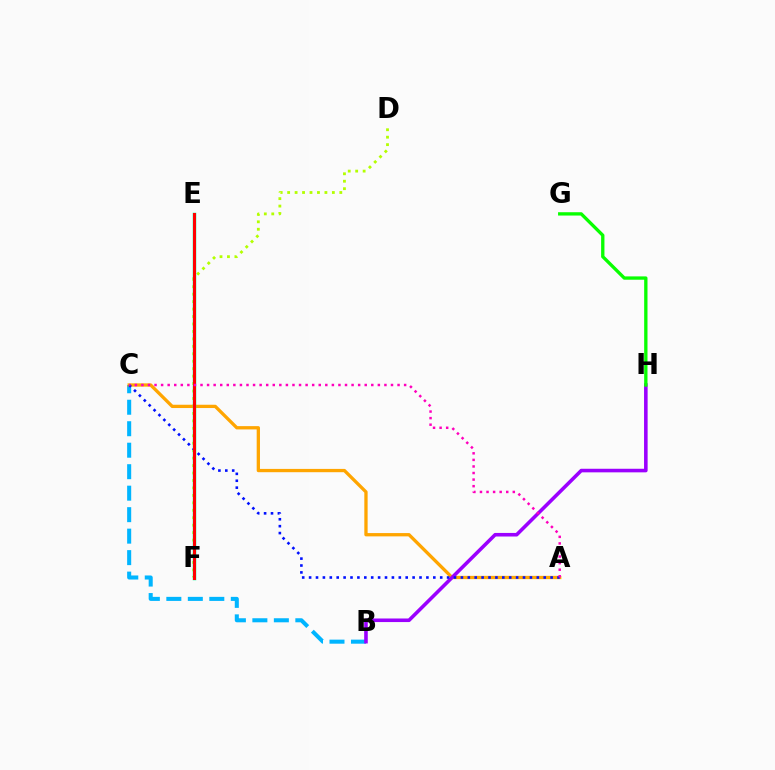{('B', 'C'): [{'color': '#00b5ff', 'line_style': 'dashed', 'thickness': 2.92}], ('D', 'F'): [{'color': '#b3ff00', 'line_style': 'dotted', 'thickness': 2.02}], ('A', 'C'): [{'color': '#ffa500', 'line_style': 'solid', 'thickness': 2.37}, {'color': '#0010ff', 'line_style': 'dotted', 'thickness': 1.87}, {'color': '#ff00bd', 'line_style': 'dotted', 'thickness': 1.78}], ('B', 'H'): [{'color': '#9b00ff', 'line_style': 'solid', 'thickness': 2.58}], ('E', 'F'): [{'color': '#00ff9d', 'line_style': 'solid', 'thickness': 2.52}, {'color': '#ff0000', 'line_style': 'solid', 'thickness': 2.17}], ('G', 'H'): [{'color': '#08ff00', 'line_style': 'solid', 'thickness': 2.39}]}